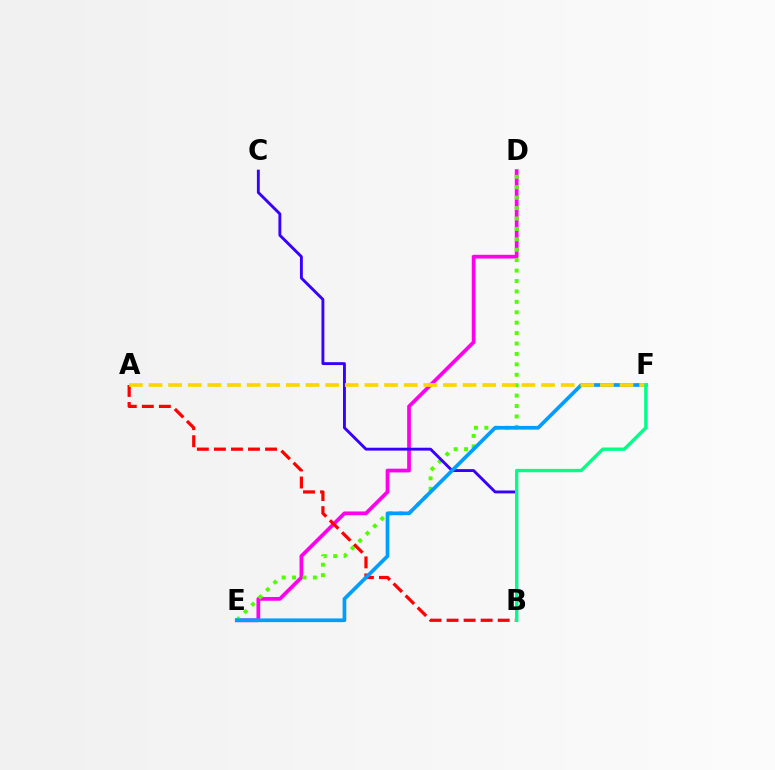{('D', 'E'): [{'color': '#ff00ed', 'line_style': 'solid', 'thickness': 2.69}, {'color': '#4fff00', 'line_style': 'dotted', 'thickness': 2.83}], ('A', 'B'): [{'color': '#ff0000', 'line_style': 'dashed', 'thickness': 2.32}], ('B', 'C'): [{'color': '#3700ff', 'line_style': 'solid', 'thickness': 2.07}], ('E', 'F'): [{'color': '#009eff', 'line_style': 'solid', 'thickness': 2.66}], ('A', 'F'): [{'color': '#ffd500', 'line_style': 'dashed', 'thickness': 2.67}], ('B', 'F'): [{'color': '#00ff86', 'line_style': 'solid', 'thickness': 2.4}]}